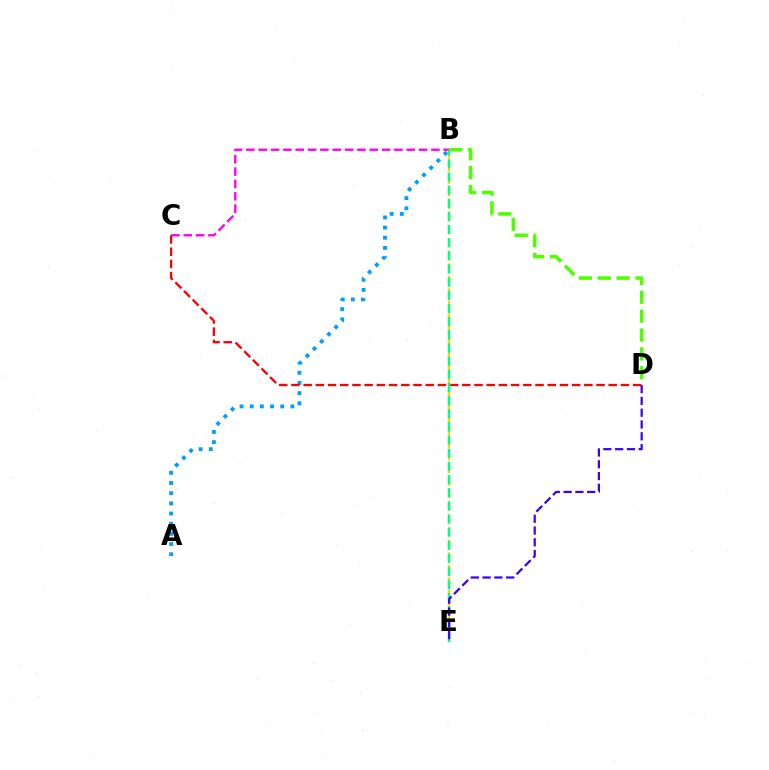{('A', 'B'): [{'color': '#009eff', 'line_style': 'dotted', 'thickness': 2.76}], ('B', 'C'): [{'color': '#ff00ed', 'line_style': 'dashed', 'thickness': 1.68}], ('B', 'D'): [{'color': '#4fff00', 'line_style': 'dashed', 'thickness': 2.56}], ('C', 'D'): [{'color': '#ff0000', 'line_style': 'dashed', 'thickness': 1.66}], ('B', 'E'): [{'color': '#ffd500', 'line_style': 'dashed', 'thickness': 1.71}, {'color': '#00ff86', 'line_style': 'dashed', 'thickness': 1.79}], ('D', 'E'): [{'color': '#3700ff', 'line_style': 'dashed', 'thickness': 1.6}]}